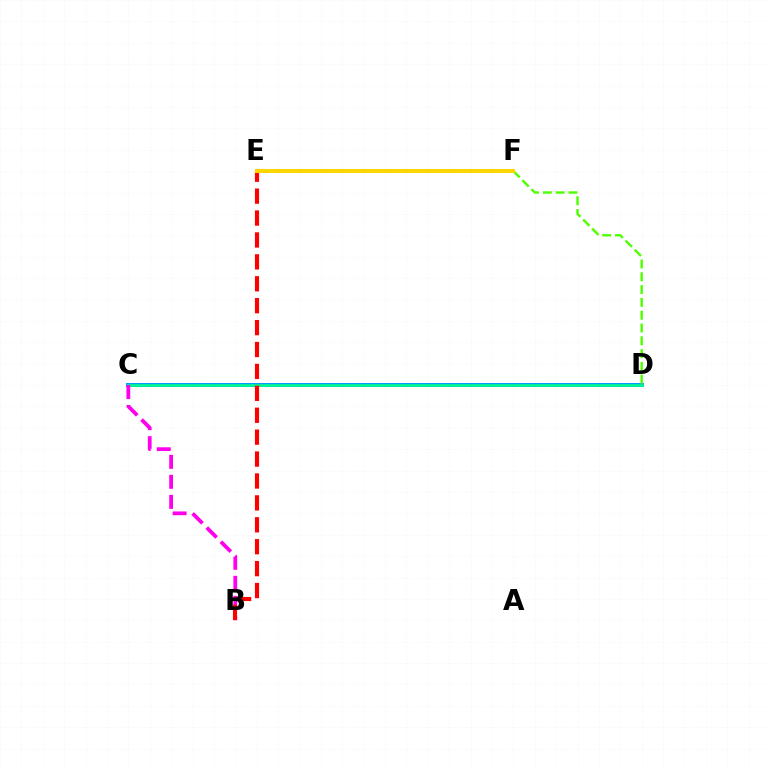{('C', 'D'): [{'color': '#009eff', 'line_style': 'solid', 'thickness': 2.87}, {'color': '#00ff86', 'line_style': 'solid', 'thickness': 1.81}], ('D', 'F'): [{'color': '#4fff00', 'line_style': 'dashed', 'thickness': 1.74}], ('B', 'C'): [{'color': '#ff00ed', 'line_style': 'dashed', 'thickness': 2.72}], ('B', 'E'): [{'color': '#ff0000', 'line_style': 'dashed', 'thickness': 2.98}], ('E', 'F'): [{'color': '#3700ff', 'line_style': 'dotted', 'thickness': 2.0}, {'color': '#ffd500', 'line_style': 'solid', 'thickness': 2.89}]}